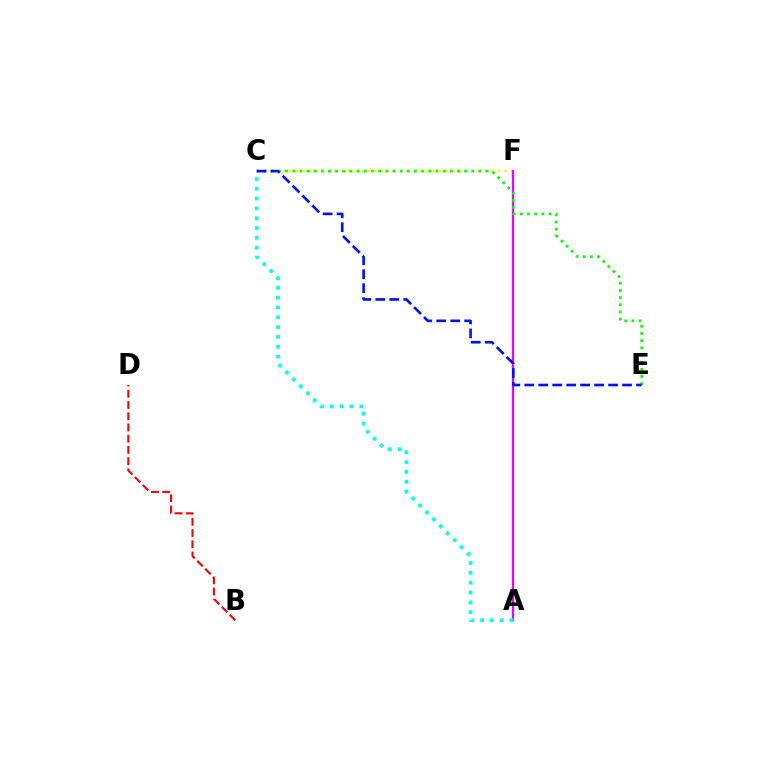{('C', 'F'): [{'color': '#fcf500', 'line_style': 'dotted', 'thickness': 1.77}], ('A', 'F'): [{'color': '#ee00ff', 'line_style': 'solid', 'thickness': 1.64}], ('A', 'C'): [{'color': '#00fff6', 'line_style': 'dotted', 'thickness': 2.67}], ('C', 'E'): [{'color': '#08ff00', 'line_style': 'dotted', 'thickness': 1.95}, {'color': '#0010ff', 'line_style': 'dashed', 'thickness': 1.9}], ('B', 'D'): [{'color': '#ff0000', 'line_style': 'dashed', 'thickness': 1.53}]}